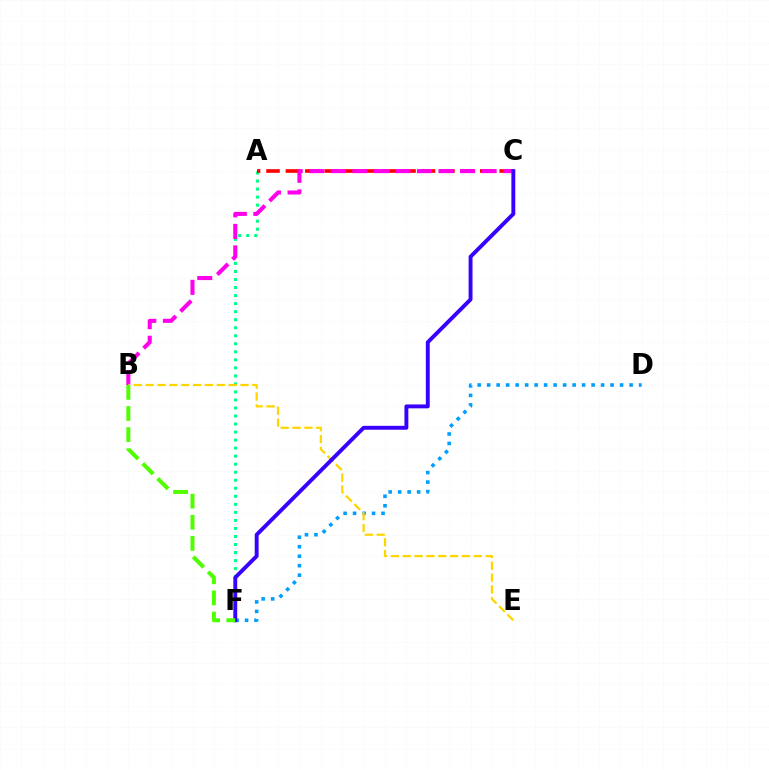{('D', 'F'): [{'color': '#009eff', 'line_style': 'dotted', 'thickness': 2.58}], ('A', 'F'): [{'color': '#00ff86', 'line_style': 'dotted', 'thickness': 2.18}], ('A', 'C'): [{'color': '#ff0000', 'line_style': 'dashed', 'thickness': 2.64}], ('B', 'C'): [{'color': '#ff00ed', 'line_style': 'dashed', 'thickness': 2.93}], ('B', 'E'): [{'color': '#ffd500', 'line_style': 'dashed', 'thickness': 1.61}], ('C', 'F'): [{'color': '#3700ff', 'line_style': 'solid', 'thickness': 2.81}], ('B', 'F'): [{'color': '#4fff00', 'line_style': 'dashed', 'thickness': 2.87}]}